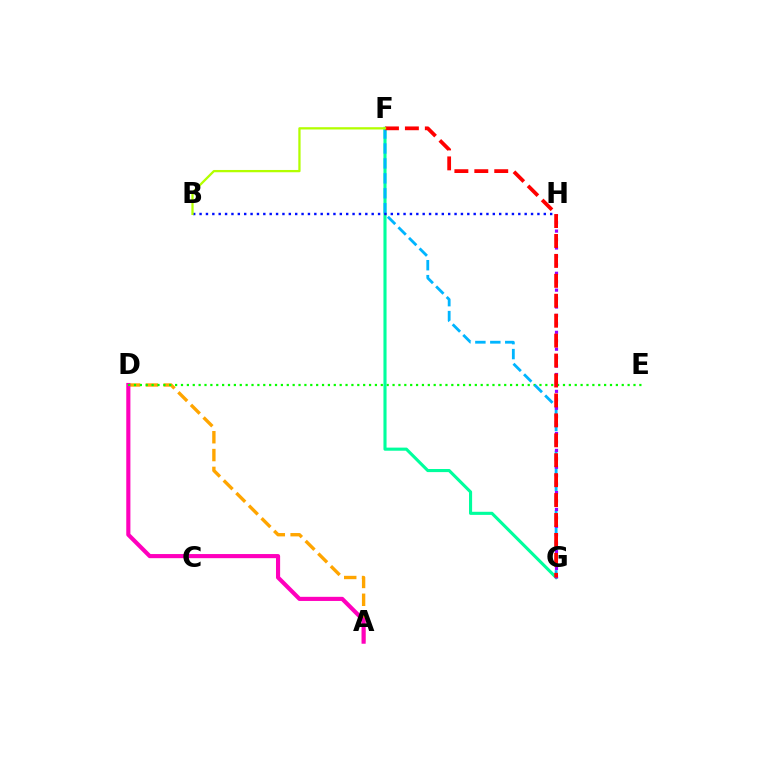{('A', 'D'): [{'color': '#ffa500', 'line_style': 'dashed', 'thickness': 2.42}, {'color': '#ff00bd', 'line_style': 'solid', 'thickness': 2.97}], ('D', 'E'): [{'color': '#08ff00', 'line_style': 'dotted', 'thickness': 1.6}], ('F', 'G'): [{'color': '#00ff9d', 'line_style': 'solid', 'thickness': 2.24}, {'color': '#00b5ff', 'line_style': 'dashed', 'thickness': 2.03}, {'color': '#ff0000', 'line_style': 'dashed', 'thickness': 2.71}], ('G', 'H'): [{'color': '#9b00ff', 'line_style': 'dotted', 'thickness': 2.29}], ('B', 'H'): [{'color': '#0010ff', 'line_style': 'dotted', 'thickness': 1.73}], ('B', 'F'): [{'color': '#b3ff00', 'line_style': 'solid', 'thickness': 1.64}]}